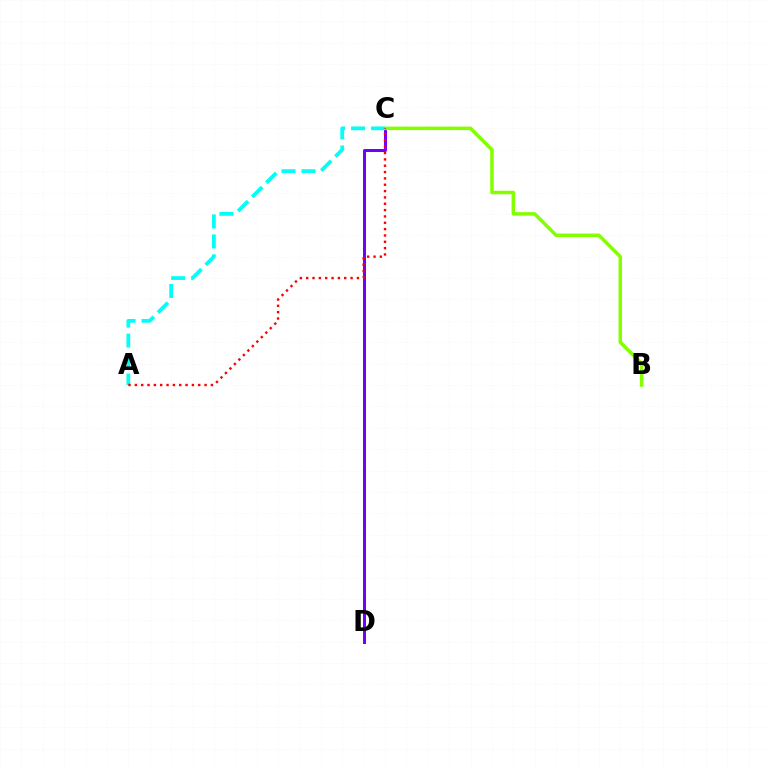{('C', 'D'): [{'color': '#7200ff', 'line_style': 'solid', 'thickness': 2.16}], ('B', 'C'): [{'color': '#84ff00', 'line_style': 'solid', 'thickness': 2.52}], ('A', 'C'): [{'color': '#00fff6', 'line_style': 'dashed', 'thickness': 2.71}, {'color': '#ff0000', 'line_style': 'dotted', 'thickness': 1.72}]}